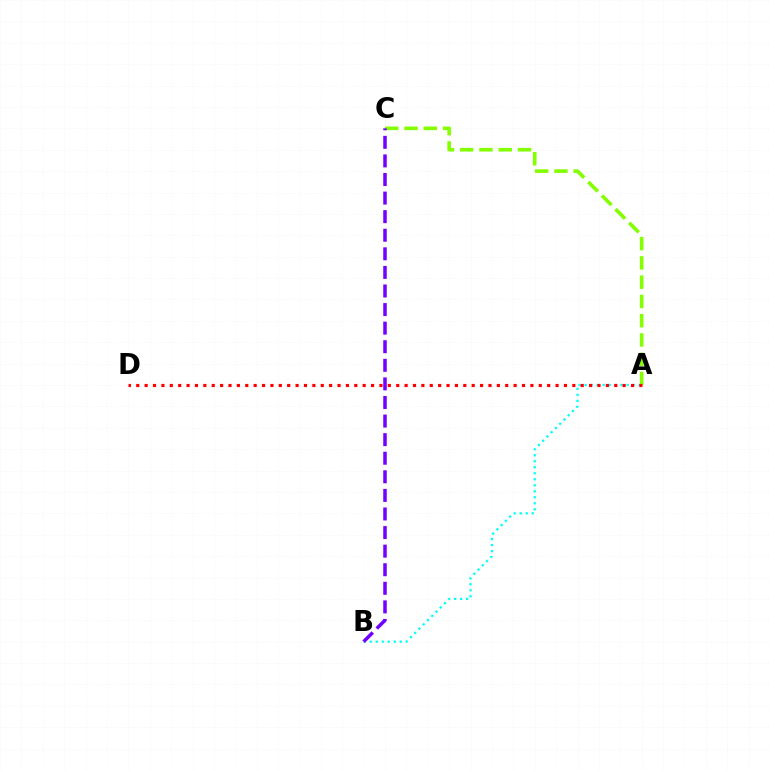{('A', 'C'): [{'color': '#84ff00', 'line_style': 'dashed', 'thickness': 2.62}], ('A', 'B'): [{'color': '#00fff6', 'line_style': 'dotted', 'thickness': 1.63}], ('A', 'D'): [{'color': '#ff0000', 'line_style': 'dotted', 'thickness': 2.28}], ('B', 'C'): [{'color': '#7200ff', 'line_style': 'dashed', 'thickness': 2.52}]}